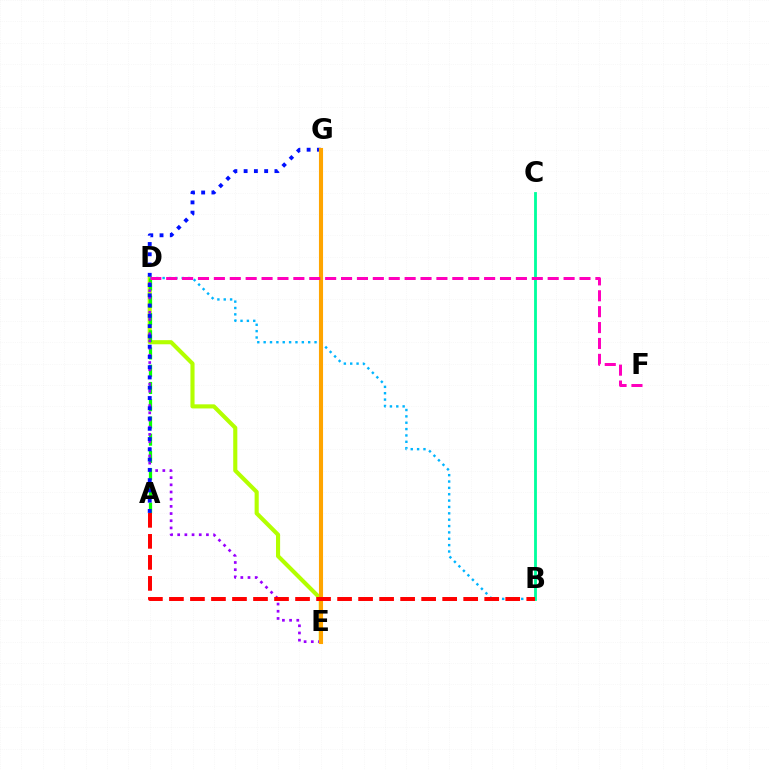{('D', 'E'): [{'color': '#b3ff00', 'line_style': 'solid', 'thickness': 2.96}, {'color': '#9b00ff', 'line_style': 'dotted', 'thickness': 1.95}], ('B', 'D'): [{'color': '#00b5ff', 'line_style': 'dotted', 'thickness': 1.73}], ('B', 'C'): [{'color': '#00ff9d', 'line_style': 'solid', 'thickness': 2.03}], ('A', 'D'): [{'color': '#08ff00', 'line_style': 'dashed', 'thickness': 2.34}], ('A', 'G'): [{'color': '#0010ff', 'line_style': 'dotted', 'thickness': 2.79}], ('E', 'G'): [{'color': '#ffa500', 'line_style': 'solid', 'thickness': 2.95}], ('D', 'F'): [{'color': '#ff00bd', 'line_style': 'dashed', 'thickness': 2.16}], ('A', 'B'): [{'color': '#ff0000', 'line_style': 'dashed', 'thickness': 2.86}]}